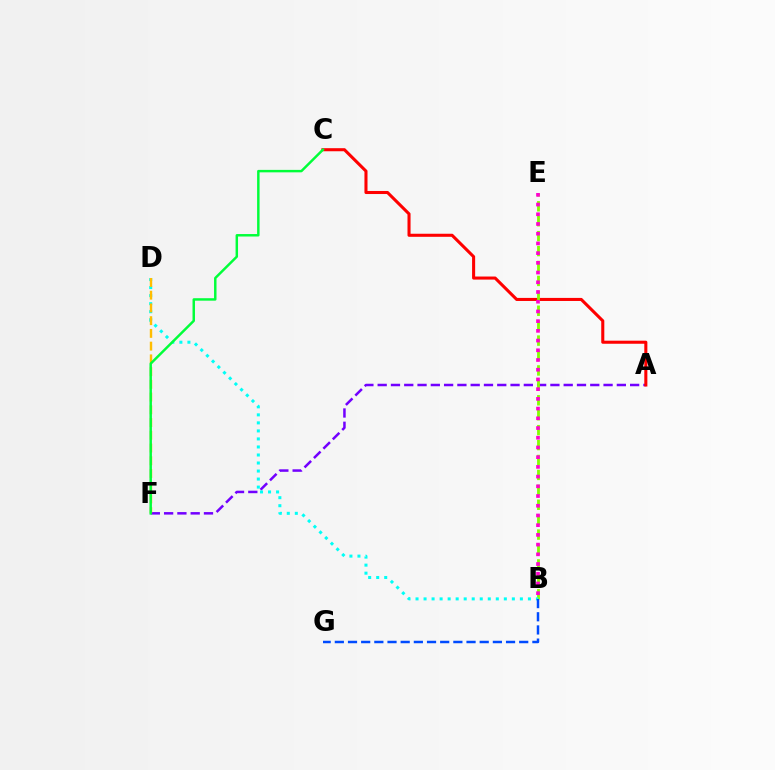{('A', 'F'): [{'color': '#7200ff', 'line_style': 'dashed', 'thickness': 1.81}], ('A', 'C'): [{'color': '#ff0000', 'line_style': 'solid', 'thickness': 2.21}], ('B', 'E'): [{'color': '#84ff00', 'line_style': 'dashed', 'thickness': 2.03}, {'color': '#ff00cf', 'line_style': 'dotted', 'thickness': 2.64}], ('B', 'D'): [{'color': '#00fff6', 'line_style': 'dotted', 'thickness': 2.18}], ('D', 'F'): [{'color': '#ffbd00', 'line_style': 'dashed', 'thickness': 1.73}], ('C', 'F'): [{'color': '#00ff39', 'line_style': 'solid', 'thickness': 1.77}], ('B', 'G'): [{'color': '#004bff', 'line_style': 'dashed', 'thickness': 1.79}]}